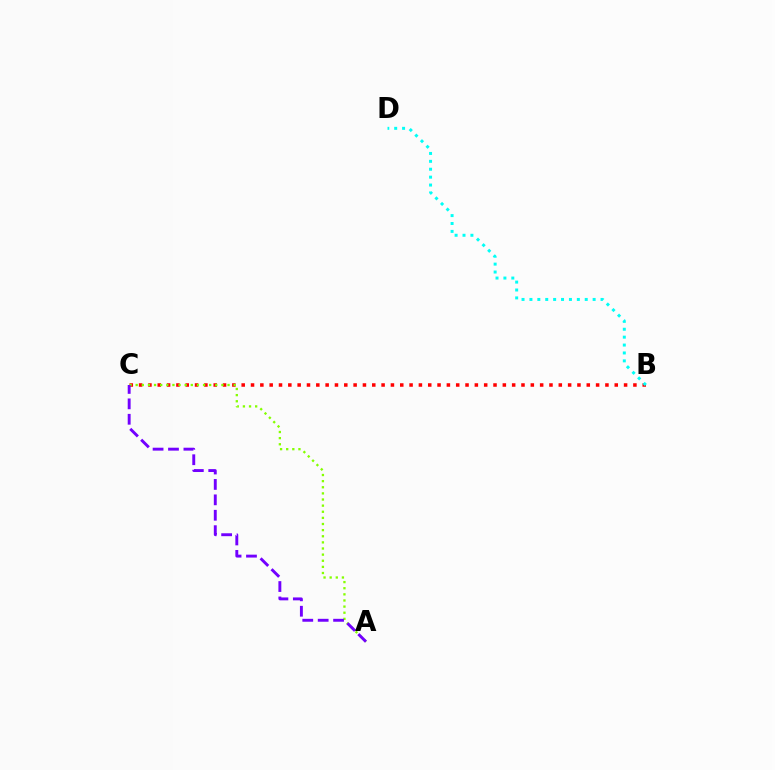{('B', 'C'): [{'color': '#ff0000', 'line_style': 'dotted', 'thickness': 2.53}], ('B', 'D'): [{'color': '#00fff6', 'line_style': 'dotted', 'thickness': 2.15}], ('A', 'C'): [{'color': '#84ff00', 'line_style': 'dotted', 'thickness': 1.66}, {'color': '#7200ff', 'line_style': 'dashed', 'thickness': 2.09}]}